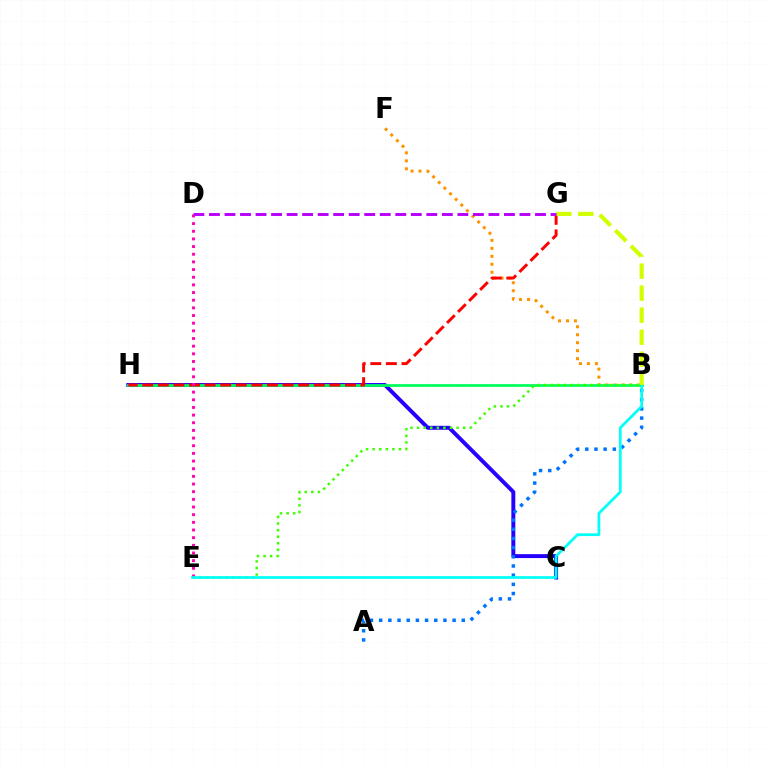{('C', 'H'): [{'color': '#2500ff', 'line_style': 'solid', 'thickness': 2.83}], ('B', 'F'): [{'color': '#ff9400', 'line_style': 'dotted', 'thickness': 2.17}], ('B', 'H'): [{'color': '#00ff5c', 'line_style': 'solid', 'thickness': 1.98}], ('A', 'B'): [{'color': '#0074ff', 'line_style': 'dotted', 'thickness': 2.49}], ('G', 'H'): [{'color': '#ff0000', 'line_style': 'dashed', 'thickness': 2.12}], ('B', 'E'): [{'color': '#3dff00', 'line_style': 'dotted', 'thickness': 1.79}, {'color': '#00fff6', 'line_style': 'solid', 'thickness': 1.95}], ('D', 'E'): [{'color': '#ff00ac', 'line_style': 'dotted', 'thickness': 2.08}], ('B', 'G'): [{'color': '#d1ff00', 'line_style': 'dashed', 'thickness': 2.99}], ('D', 'G'): [{'color': '#b900ff', 'line_style': 'dashed', 'thickness': 2.11}]}